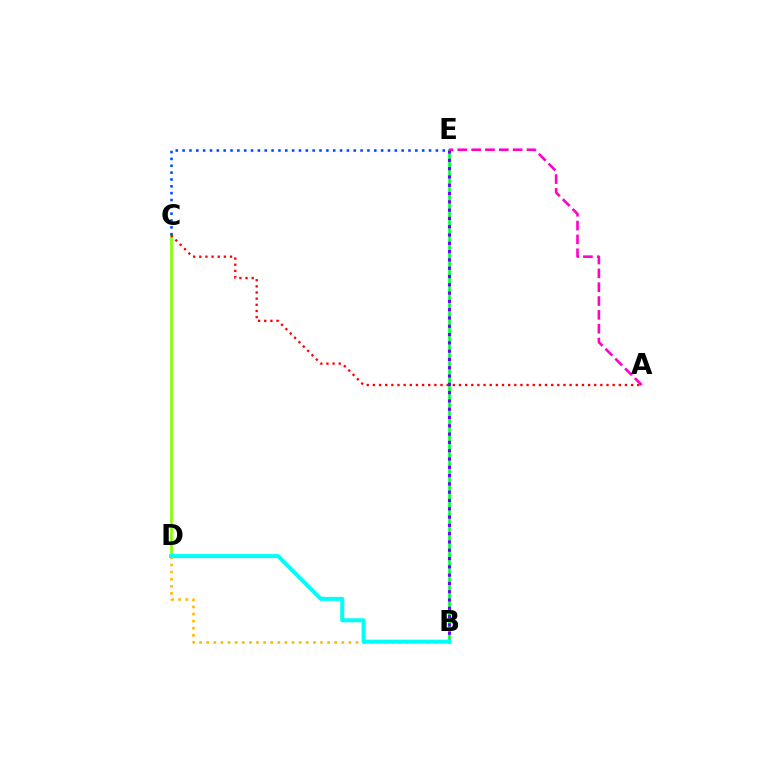{('C', 'D'): [{'color': '#84ff00', 'line_style': 'solid', 'thickness': 1.91}], ('B', 'E'): [{'color': '#00ff39', 'line_style': 'solid', 'thickness': 1.9}, {'color': '#7200ff', 'line_style': 'dotted', 'thickness': 2.25}], ('C', 'E'): [{'color': '#004bff', 'line_style': 'dotted', 'thickness': 1.86}], ('B', 'D'): [{'color': '#ffbd00', 'line_style': 'dotted', 'thickness': 1.93}, {'color': '#00fff6', 'line_style': 'solid', 'thickness': 2.9}], ('A', 'C'): [{'color': '#ff0000', 'line_style': 'dotted', 'thickness': 1.67}], ('A', 'E'): [{'color': '#ff00cf', 'line_style': 'dashed', 'thickness': 1.88}]}